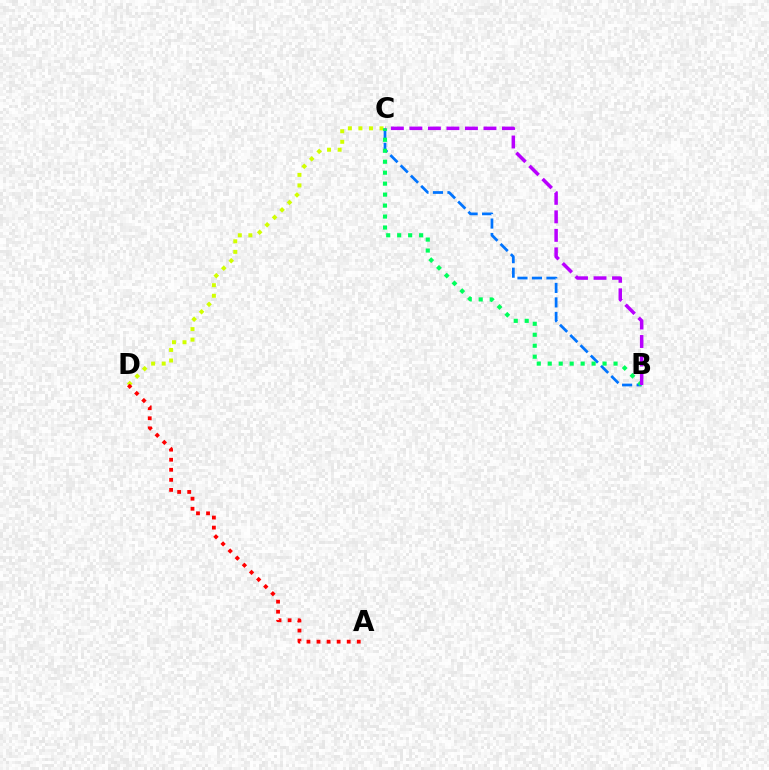{('C', 'D'): [{'color': '#d1ff00', 'line_style': 'dotted', 'thickness': 2.87}], ('B', 'C'): [{'color': '#0074ff', 'line_style': 'dashed', 'thickness': 1.97}, {'color': '#00ff5c', 'line_style': 'dotted', 'thickness': 2.98}, {'color': '#b900ff', 'line_style': 'dashed', 'thickness': 2.52}], ('A', 'D'): [{'color': '#ff0000', 'line_style': 'dotted', 'thickness': 2.73}]}